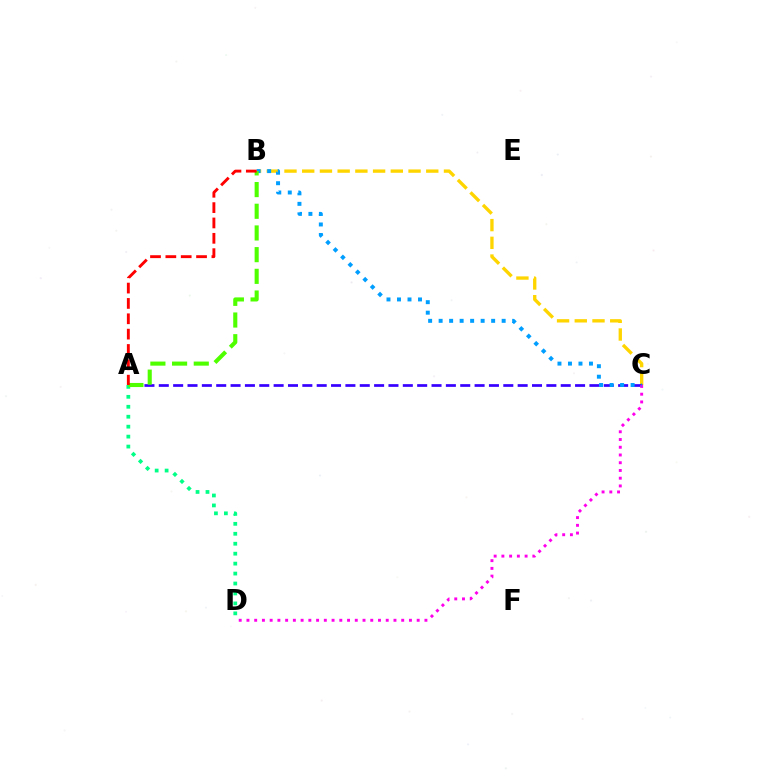{('B', 'C'): [{'color': '#ffd500', 'line_style': 'dashed', 'thickness': 2.41}, {'color': '#009eff', 'line_style': 'dotted', 'thickness': 2.85}], ('A', 'D'): [{'color': '#00ff86', 'line_style': 'dotted', 'thickness': 2.7}], ('A', 'C'): [{'color': '#3700ff', 'line_style': 'dashed', 'thickness': 1.95}], ('C', 'D'): [{'color': '#ff00ed', 'line_style': 'dotted', 'thickness': 2.1}], ('A', 'B'): [{'color': '#4fff00', 'line_style': 'dashed', 'thickness': 2.95}, {'color': '#ff0000', 'line_style': 'dashed', 'thickness': 2.09}]}